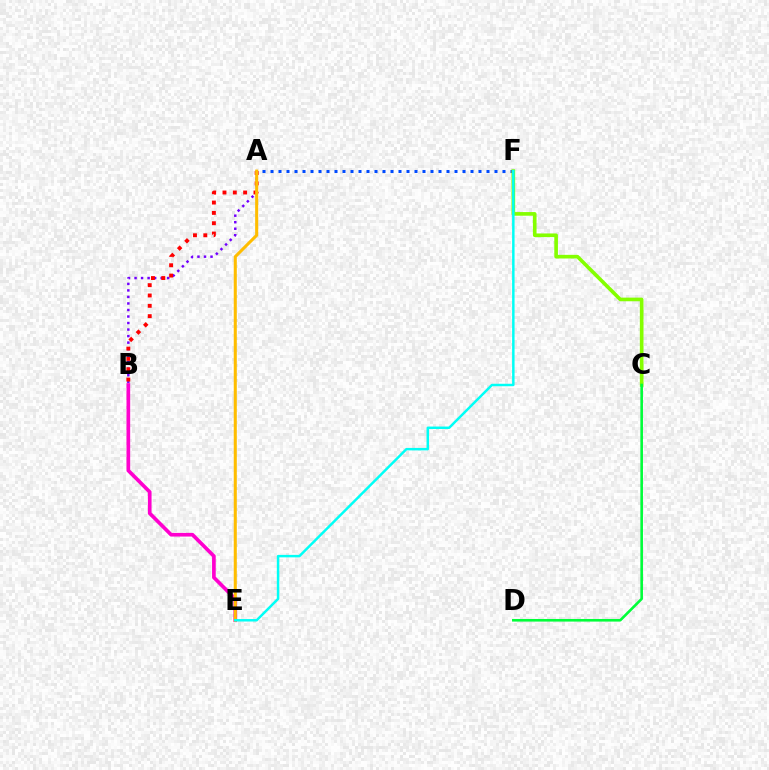{('A', 'F'): [{'color': '#004bff', 'line_style': 'dotted', 'thickness': 2.17}], ('A', 'B'): [{'color': '#7200ff', 'line_style': 'dotted', 'thickness': 1.77}, {'color': '#ff0000', 'line_style': 'dotted', 'thickness': 2.81}], ('C', 'F'): [{'color': '#84ff00', 'line_style': 'solid', 'thickness': 2.62}], ('C', 'D'): [{'color': '#00ff39', 'line_style': 'solid', 'thickness': 1.88}], ('B', 'E'): [{'color': '#ff00cf', 'line_style': 'solid', 'thickness': 2.64}], ('A', 'E'): [{'color': '#ffbd00', 'line_style': 'solid', 'thickness': 2.2}], ('E', 'F'): [{'color': '#00fff6', 'line_style': 'solid', 'thickness': 1.78}]}